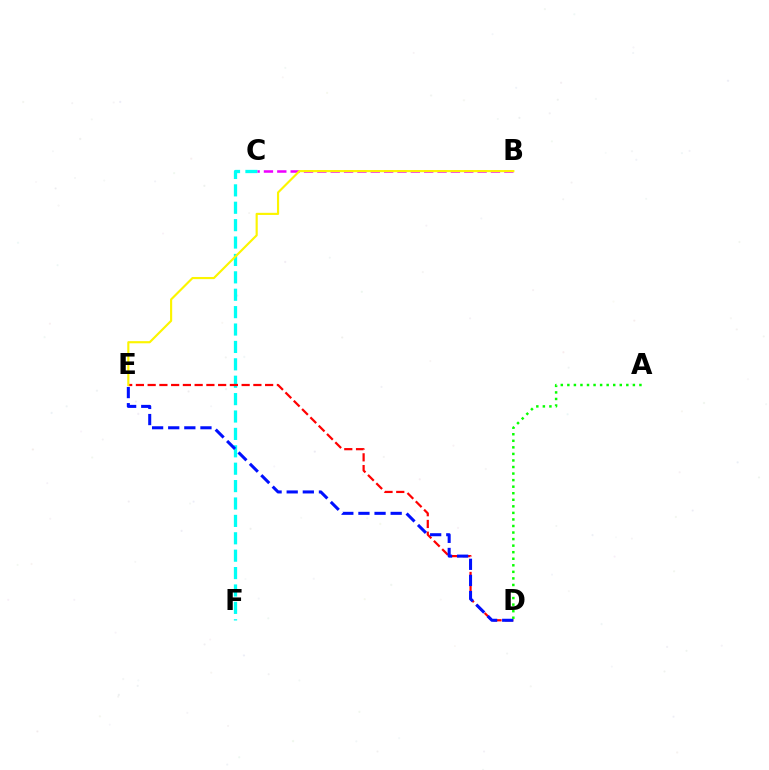{('C', 'F'): [{'color': '#00fff6', 'line_style': 'dashed', 'thickness': 2.36}], ('B', 'C'): [{'color': '#ee00ff', 'line_style': 'dashed', 'thickness': 1.81}], ('D', 'E'): [{'color': '#ff0000', 'line_style': 'dashed', 'thickness': 1.6}, {'color': '#0010ff', 'line_style': 'dashed', 'thickness': 2.19}], ('B', 'E'): [{'color': '#fcf500', 'line_style': 'solid', 'thickness': 1.55}], ('A', 'D'): [{'color': '#08ff00', 'line_style': 'dotted', 'thickness': 1.78}]}